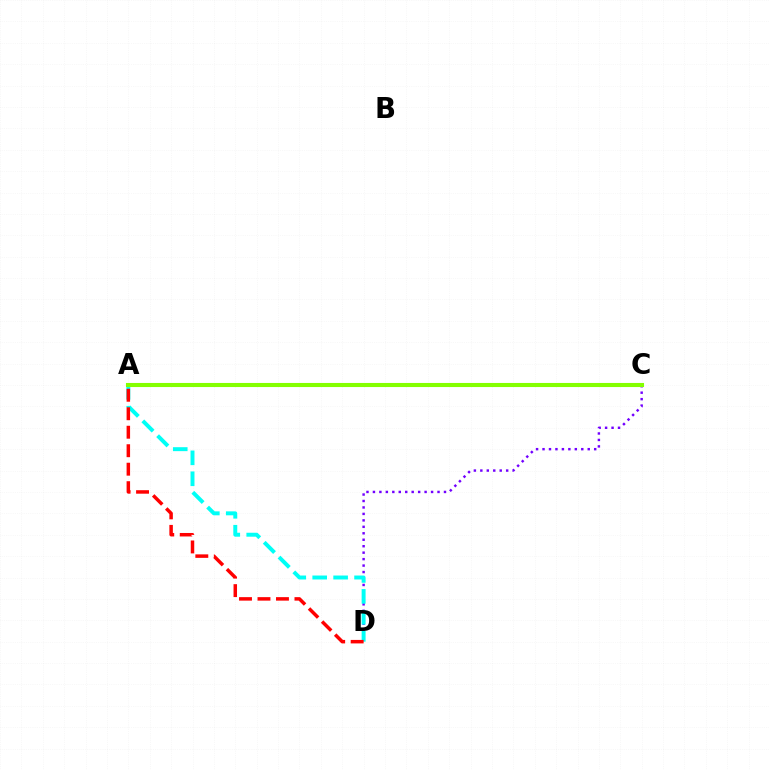{('C', 'D'): [{'color': '#7200ff', 'line_style': 'dotted', 'thickness': 1.75}], ('A', 'D'): [{'color': '#00fff6', 'line_style': 'dashed', 'thickness': 2.84}, {'color': '#ff0000', 'line_style': 'dashed', 'thickness': 2.51}], ('A', 'C'): [{'color': '#84ff00', 'line_style': 'solid', 'thickness': 2.94}]}